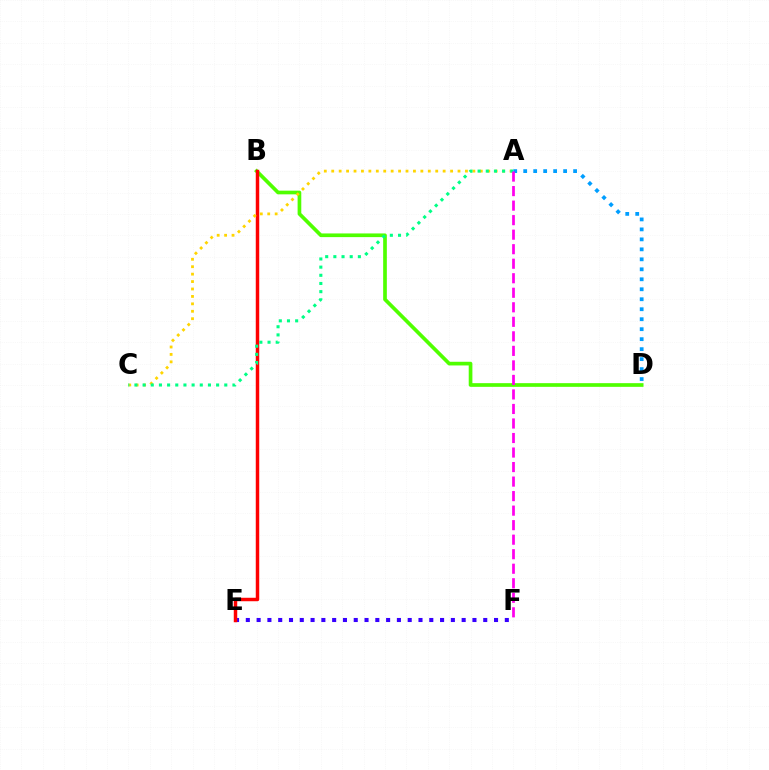{('E', 'F'): [{'color': '#3700ff', 'line_style': 'dotted', 'thickness': 2.93}], ('B', 'D'): [{'color': '#4fff00', 'line_style': 'solid', 'thickness': 2.65}], ('B', 'E'): [{'color': '#ff0000', 'line_style': 'solid', 'thickness': 2.5}], ('A', 'C'): [{'color': '#ffd500', 'line_style': 'dotted', 'thickness': 2.02}, {'color': '#00ff86', 'line_style': 'dotted', 'thickness': 2.22}], ('A', 'D'): [{'color': '#009eff', 'line_style': 'dotted', 'thickness': 2.71}], ('A', 'F'): [{'color': '#ff00ed', 'line_style': 'dashed', 'thickness': 1.97}]}